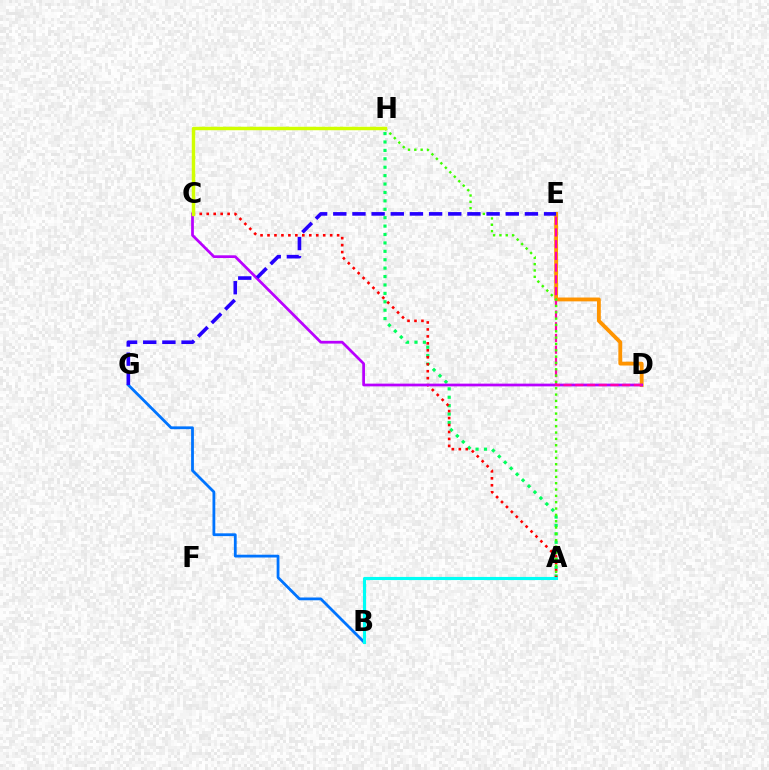{('D', 'E'): [{'color': '#ff9400', 'line_style': 'solid', 'thickness': 2.76}, {'color': '#ff00ac', 'line_style': 'dashed', 'thickness': 1.59}], ('A', 'H'): [{'color': '#00ff5c', 'line_style': 'dotted', 'thickness': 2.29}, {'color': '#3dff00', 'line_style': 'dotted', 'thickness': 1.72}], ('A', 'C'): [{'color': '#ff0000', 'line_style': 'dotted', 'thickness': 1.89}], ('C', 'D'): [{'color': '#b900ff', 'line_style': 'solid', 'thickness': 1.97}], ('B', 'G'): [{'color': '#0074ff', 'line_style': 'solid', 'thickness': 2.01}], ('C', 'H'): [{'color': '#d1ff00', 'line_style': 'solid', 'thickness': 2.48}], ('E', 'G'): [{'color': '#2500ff', 'line_style': 'dashed', 'thickness': 2.6}], ('A', 'B'): [{'color': '#00fff6', 'line_style': 'solid', 'thickness': 2.25}]}